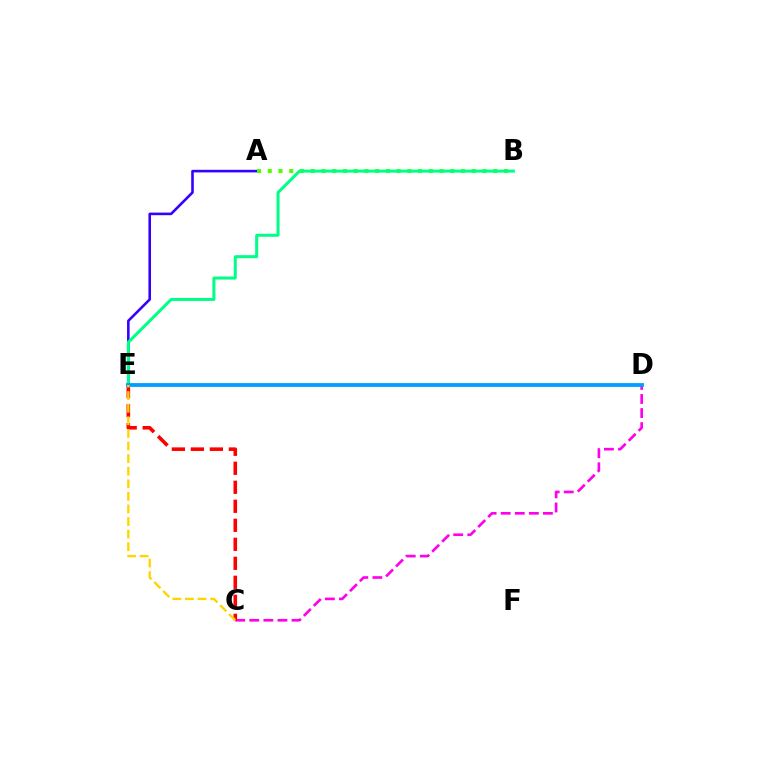{('C', 'D'): [{'color': '#ff00ed', 'line_style': 'dashed', 'thickness': 1.91}], ('A', 'E'): [{'color': '#3700ff', 'line_style': 'solid', 'thickness': 1.87}], ('C', 'E'): [{'color': '#ff0000', 'line_style': 'dashed', 'thickness': 2.58}, {'color': '#ffd500', 'line_style': 'dashed', 'thickness': 1.71}], ('A', 'B'): [{'color': '#4fff00', 'line_style': 'dotted', 'thickness': 2.92}], ('B', 'E'): [{'color': '#00ff86', 'line_style': 'solid', 'thickness': 2.17}], ('D', 'E'): [{'color': '#009eff', 'line_style': 'solid', 'thickness': 2.74}]}